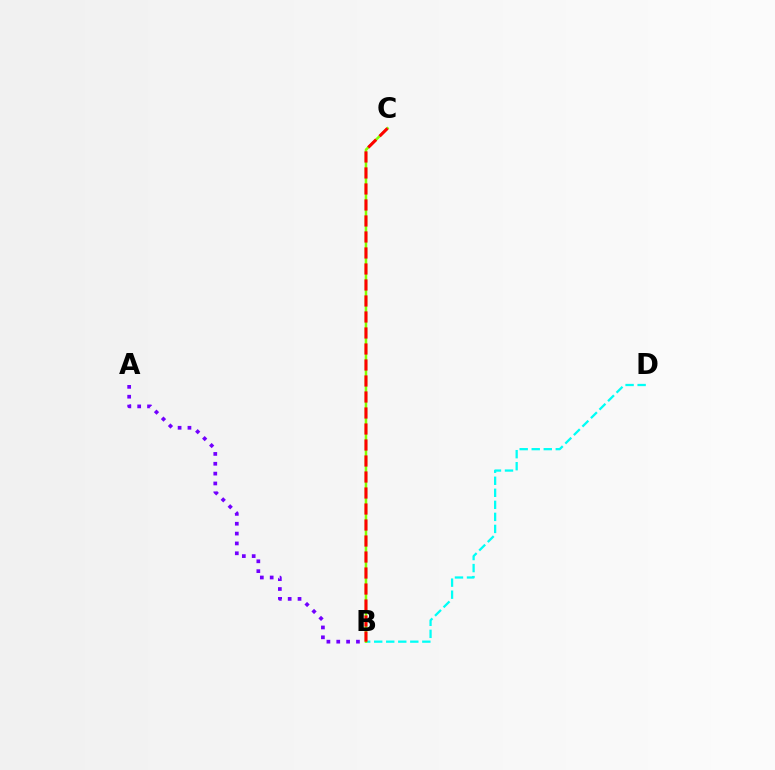{('A', 'B'): [{'color': '#7200ff', 'line_style': 'dotted', 'thickness': 2.68}], ('B', 'D'): [{'color': '#00fff6', 'line_style': 'dashed', 'thickness': 1.63}], ('B', 'C'): [{'color': '#84ff00', 'line_style': 'solid', 'thickness': 1.83}, {'color': '#ff0000', 'line_style': 'dashed', 'thickness': 2.17}]}